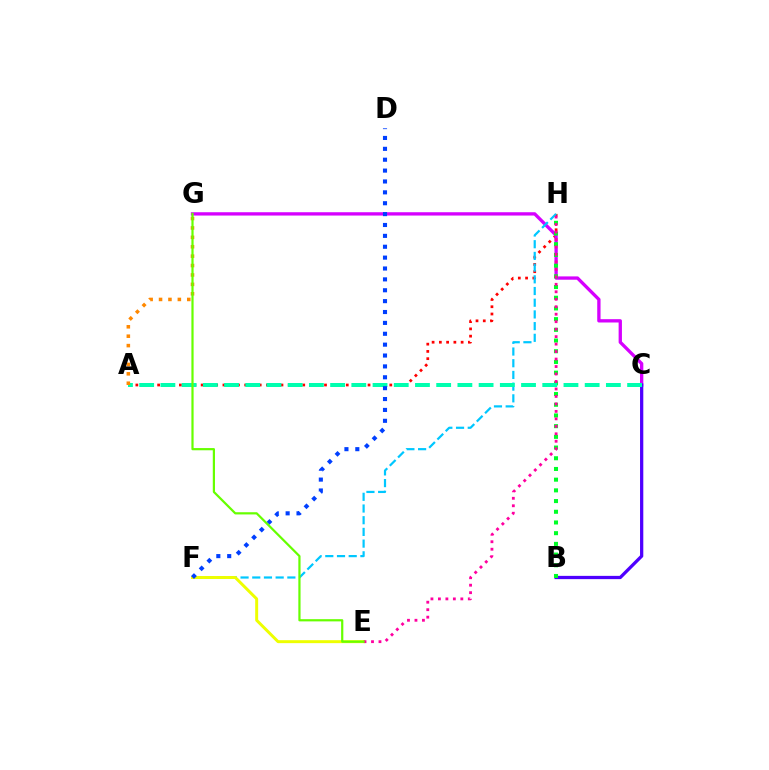{('A', 'H'): [{'color': '#ff0000', 'line_style': 'dotted', 'thickness': 1.97}], ('C', 'G'): [{'color': '#d600ff', 'line_style': 'solid', 'thickness': 2.39}], ('B', 'C'): [{'color': '#4f00ff', 'line_style': 'solid', 'thickness': 2.35}], ('B', 'H'): [{'color': '#00ff27', 'line_style': 'dotted', 'thickness': 2.91}], ('F', 'H'): [{'color': '#00c7ff', 'line_style': 'dashed', 'thickness': 1.59}], ('E', 'F'): [{'color': '#eeff00', 'line_style': 'solid', 'thickness': 2.13}], ('A', 'C'): [{'color': '#00ffaf', 'line_style': 'dashed', 'thickness': 2.88}], ('E', 'H'): [{'color': '#ff00a0', 'line_style': 'dotted', 'thickness': 2.03}], ('D', 'F'): [{'color': '#003fff', 'line_style': 'dotted', 'thickness': 2.96}], ('A', 'G'): [{'color': '#ff8800', 'line_style': 'dotted', 'thickness': 2.56}], ('E', 'G'): [{'color': '#66ff00', 'line_style': 'solid', 'thickness': 1.59}]}